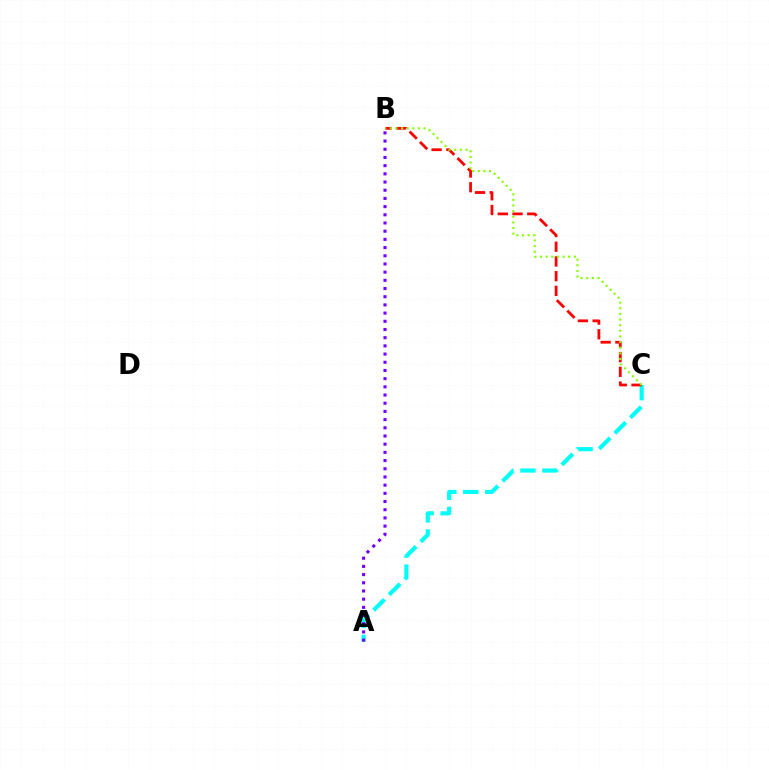{('A', 'C'): [{'color': '#00fff6', 'line_style': 'dashed', 'thickness': 2.99}], ('B', 'C'): [{'color': '#ff0000', 'line_style': 'dashed', 'thickness': 2.0}, {'color': '#84ff00', 'line_style': 'dotted', 'thickness': 1.53}], ('A', 'B'): [{'color': '#7200ff', 'line_style': 'dotted', 'thickness': 2.23}]}